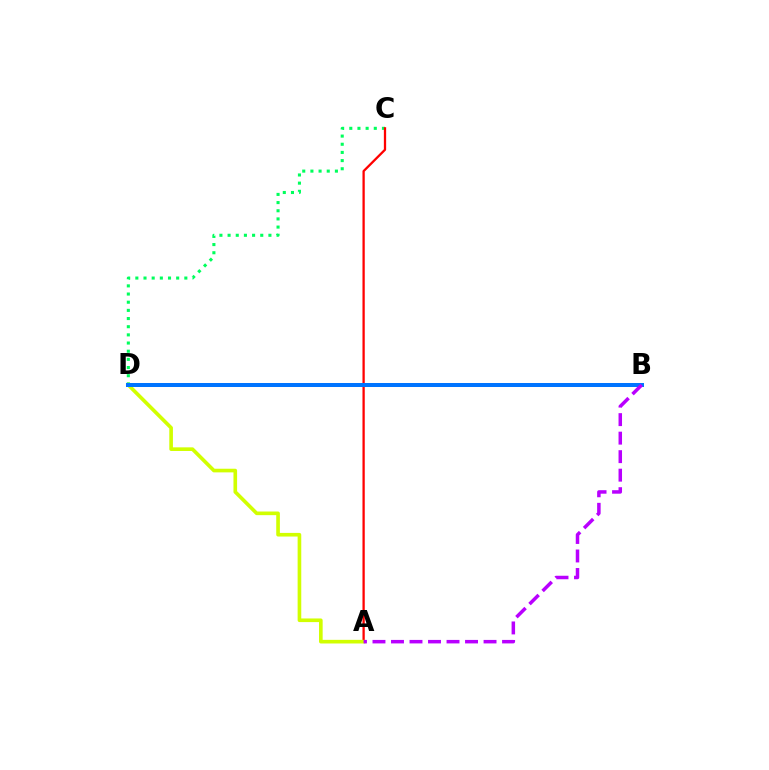{('C', 'D'): [{'color': '#00ff5c', 'line_style': 'dotted', 'thickness': 2.22}], ('A', 'C'): [{'color': '#ff0000', 'line_style': 'solid', 'thickness': 1.64}], ('A', 'D'): [{'color': '#d1ff00', 'line_style': 'solid', 'thickness': 2.62}], ('B', 'D'): [{'color': '#0074ff', 'line_style': 'solid', 'thickness': 2.89}], ('A', 'B'): [{'color': '#b900ff', 'line_style': 'dashed', 'thickness': 2.51}]}